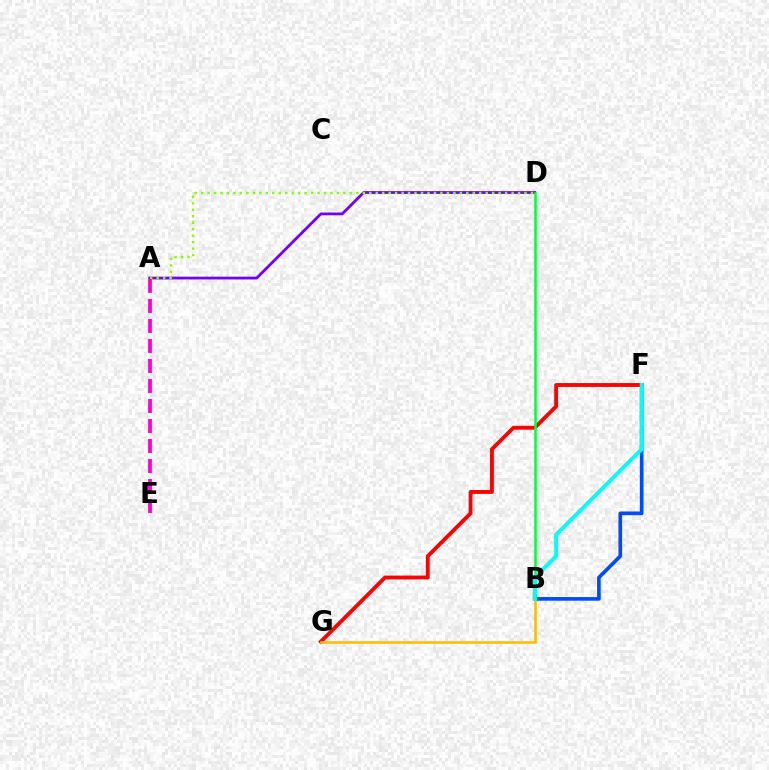{('F', 'G'): [{'color': '#ff0000', 'line_style': 'solid', 'thickness': 2.77}], ('B', 'G'): [{'color': '#ffbd00', 'line_style': 'solid', 'thickness': 1.84}], ('A', 'D'): [{'color': '#7200ff', 'line_style': 'solid', 'thickness': 2.0}, {'color': '#84ff00', 'line_style': 'dotted', 'thickness': 1.76}], ('B', 'F'): [{'color': '#004bff', 'line_style': 'solid', 'thickness': 2.64}, {'color': '#00fff6', 'line_style': 'solid', 'thickness': 2.82}], ('B', 'D'): [{'color': '#00ff39', 'line_style': 'solid', 'thickness': 1.81}], ('A', 'E'): [{'color': '#ff00cf', 'line_style': 'dashed', 'thickness': 2.72}]}